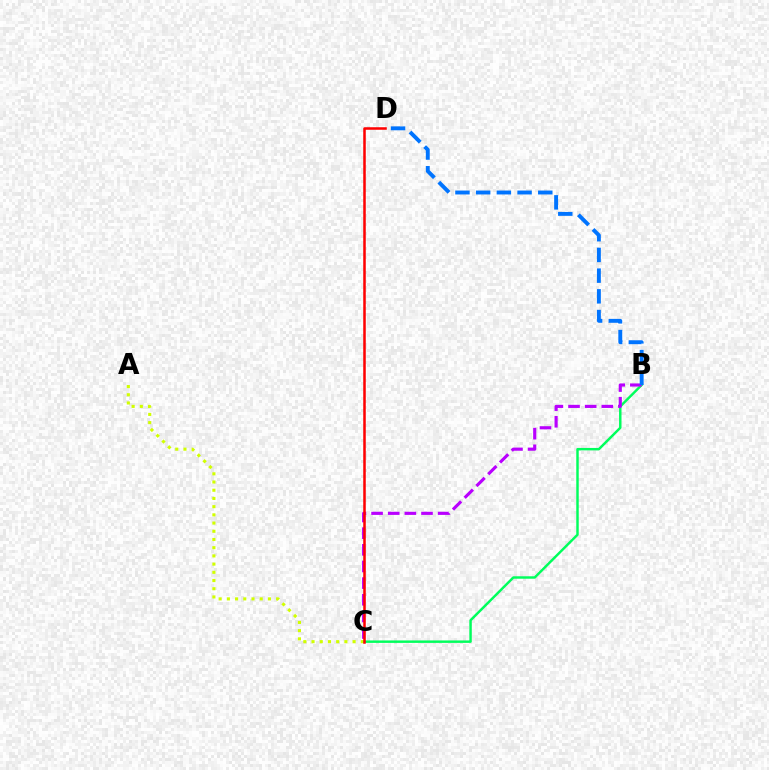{('B', 'C'): [{'color': '#00ff5c', 'line_style': 'solid', 'thickness': 1.76}, {'color': '#b900ff', 'line_style': 'dashed', 'thickness': 2.26}], ('A', 'C'): [{'color': '#d1ff00', 'line_style': 'dotted', 'thickness': 2.23}], ('C', 'D'): [{'color': '#ff0000', 'line_style': 'solid', 'thickness': 1.82}], ('B', 'D'): [{'color': '#0074ff', 'line_style': 'dashed', 'thickness': 2.81}]}